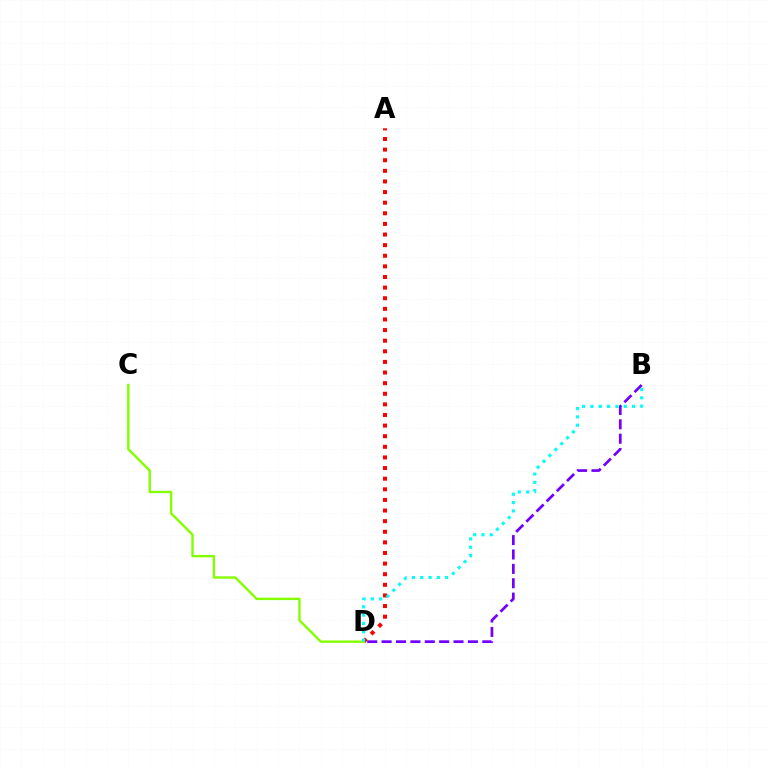{('B', 'D'): [{'color': '#7200ff', 'line_style': 'dashed', 'thickness': 1.95}, {'color': '#00fff6', 'line_style': 'dotted', 'thickness': 2.26}], ('A', 'D'): [{'color': '#ff0000', 'line_style': 'dotted', 'thickness': 2.88}], ('C', 'D'): [{'color': '#84ff00', 'line_style': 'solid', 'thickness': 1.74}]}